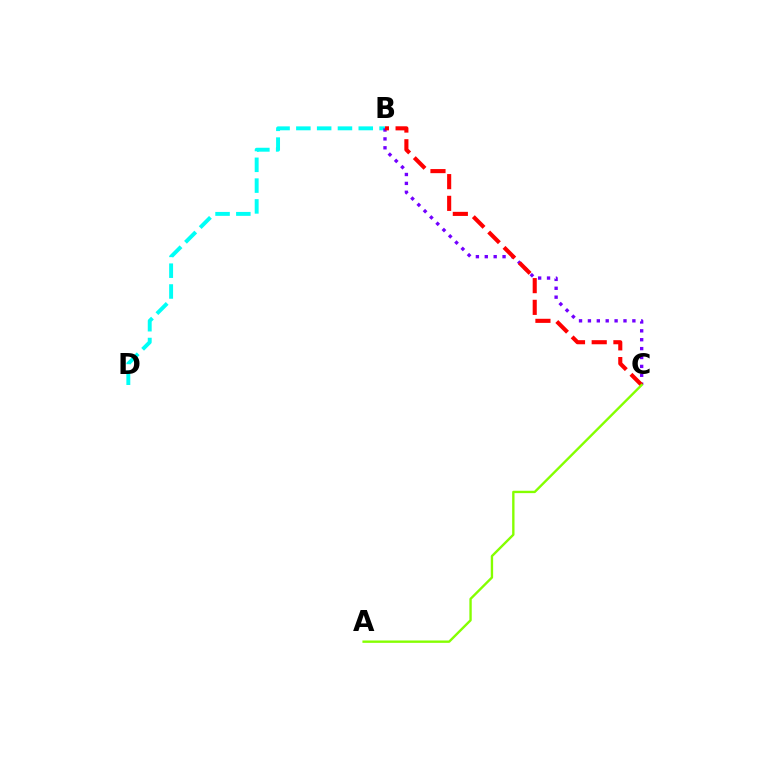{('B', 'D'): [{'color': '#00fff6', 'line_style': 'dashed', 'thickness': 2.83}], ('B', 'C'): [{'color': '#7200ff', 'line_style': 'dotted', 'thickness': 2.42}, {'color': '#ff0000', 'line_style': 'dashed', 'thickness': 2.95}], ('A', 'C'): [{'color': '#84ff00', 'line_style': 'solid', 'thickness': 1.71}]}